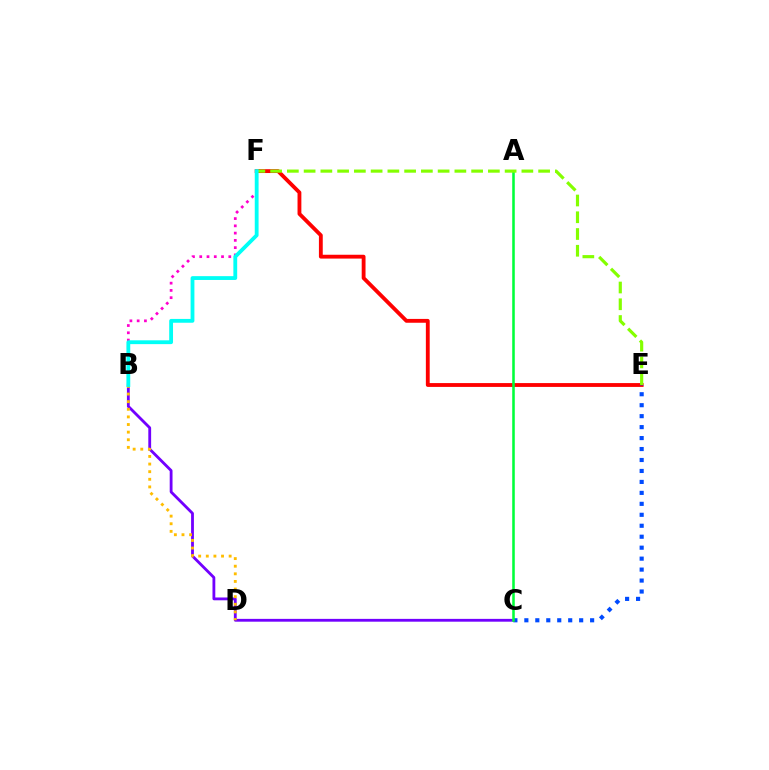{('E', 'F'): [{'color': '#ff0000', 'line_style': 'solid', 'thickness': 2.76}, {'color': '#84ff00', 'line_style': 'dashed', 'thickness': 2.28}], ('B', 'F'): [{'color': '#ff00cf', 'line_style': 'dotted', 'thickness': 1.97}, {'color': '#00fff6', 'line_style': 'solid', 'thickness': 2.75}], ('C', 'E'): [{'color': '#004bff', 'line_style': 'dotted', 'thickness': 2.98}], ('B', 'C'): [{'color': '#7200ff', 'line_style': 'solid', 'thickness': 2.03}], ('B', 'D'): [{'color': '#ffbd00', 'line_style': 'dotted', 'thickness': 2.07}], ('A', 'C'): [{'color': '#00ff39', 'line_style': 'solid', 'thickness': 1.84}]}